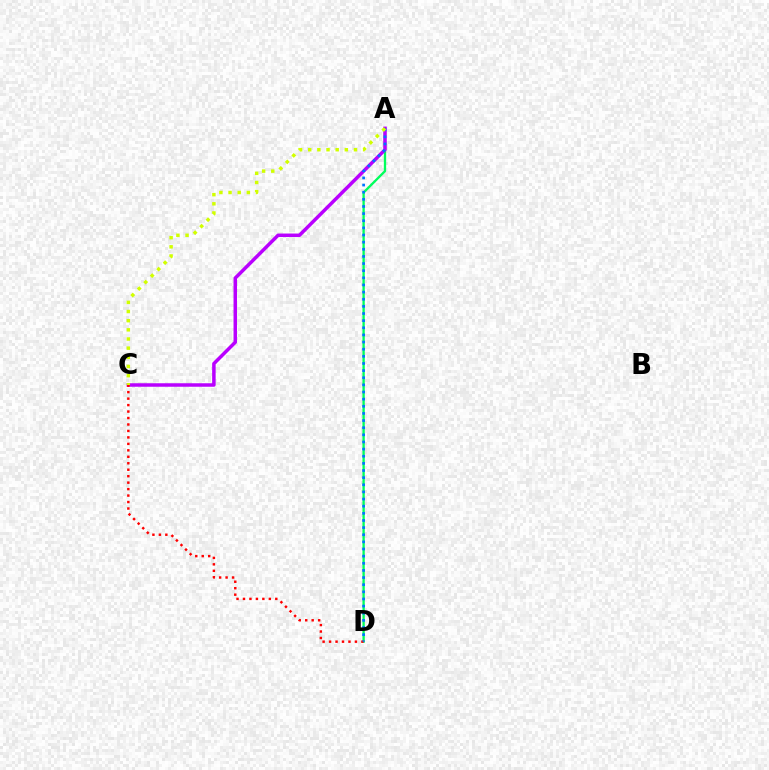{('A', 'D'): [{'color': '#00ff5c', 'line_style': 'solid', 'thickness': 1.67}, {'color': '#0074ff', 'line_style': 'dotted', 'thickness': 1.94}], ('A', 'C'): [{'color': '#b900ff', 'line_style': 'solid', 'thickness': 2.52}, {'color': '#d1ff00', 'line_style': 'dotted', 'thickness': 2.49}], ('C', 'D'): [{'color': '#ff0000', 'line_style': 'dotted', 'thickness': 1.76}]}